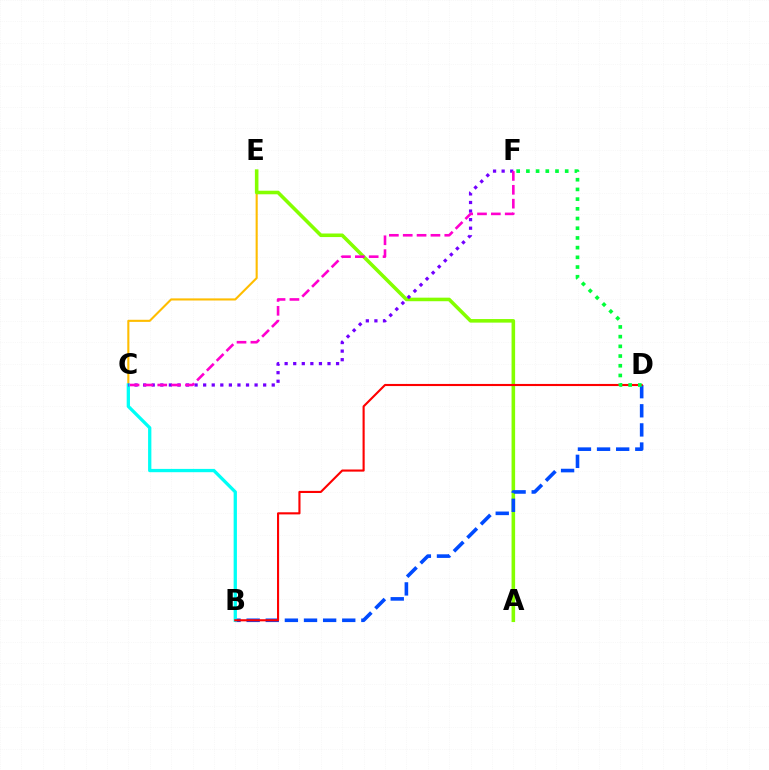{('C', 'E'): [{'color': '#ffbd00', 'line_style': 'solid', 'thickness': 1.52}], ('A', 'E'): [{'color': '#84ff00', 'line_style': 'solid', 'thickness': 2.57}], ('B', 'D'): [{'color': '#004bff', 'line_style': 'dashed', 'thickness': 2.6}, {'color': '#ff0000', 'line_style': 'solid', 'thickness': 1.53}], ('B', 'C'): [{'color': '#00fff6', 'line_style': 'solid', 'thickness': 2.37}], ('C', 'F'): [{'color': '#7200ff', 'line_style': 'dotted', 'thickness': 2.33}, {'color': '#ff00cf', 'line_style': 'dashed', 'thickness': 1.88}], ('D', 'F'): [{'color': '#00ff39', 'line_style': 'dotted', 'thickness': 2.64}]}